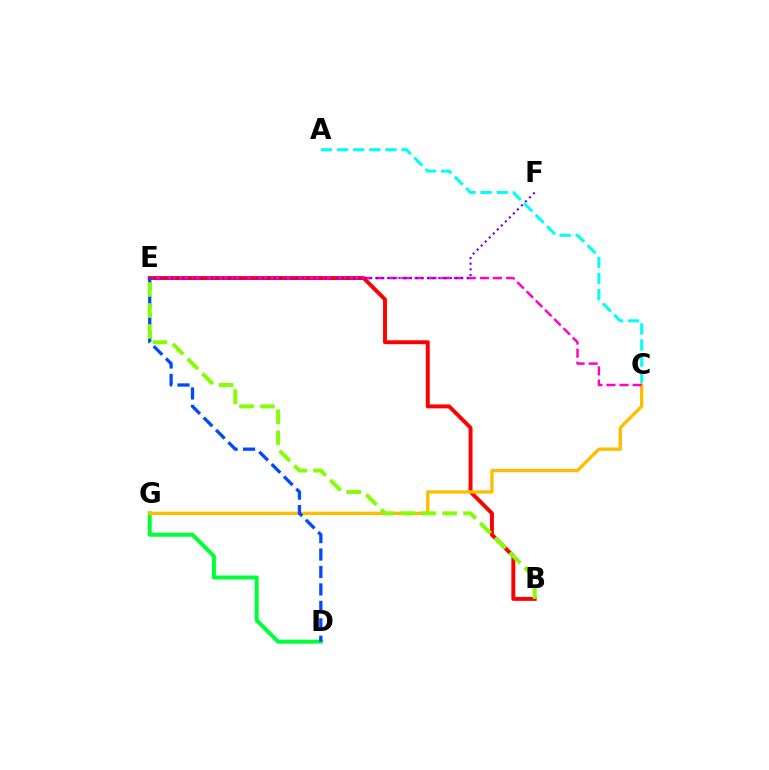{('B', 'E'): [{'color': '#ff0000', 'line_style': 'solid', 'thickness': 2.83}, {'color': '#84ff00', 'line_style': 'dashed', 'thickness': 2.85}], ('D', 'G'): [{'color': '#00ff39', 'line_style': 'solid', 'thickness': 2.88}], ('C', 'G'): [{'color': '#ffbd00', 'line_style': 'solid', 'thickness': 2.4}], ('A', 'C'): [{'color': '#00fff6', 'line_style': 'dashed', 'thickness': 2.19}], ('D', 'E'): [{'color': '#004bff', 'line_style': 'dashed', 'thickness': 2.37}], ('C', 'E'): [{'color': '#ff00cf', 'line_style': 'dashed', 'thickness': 1.77}], ('E', 'F'): [{'color': '#7200ff', 'line_style': 'dotted', 'thickness': 1.55}]}